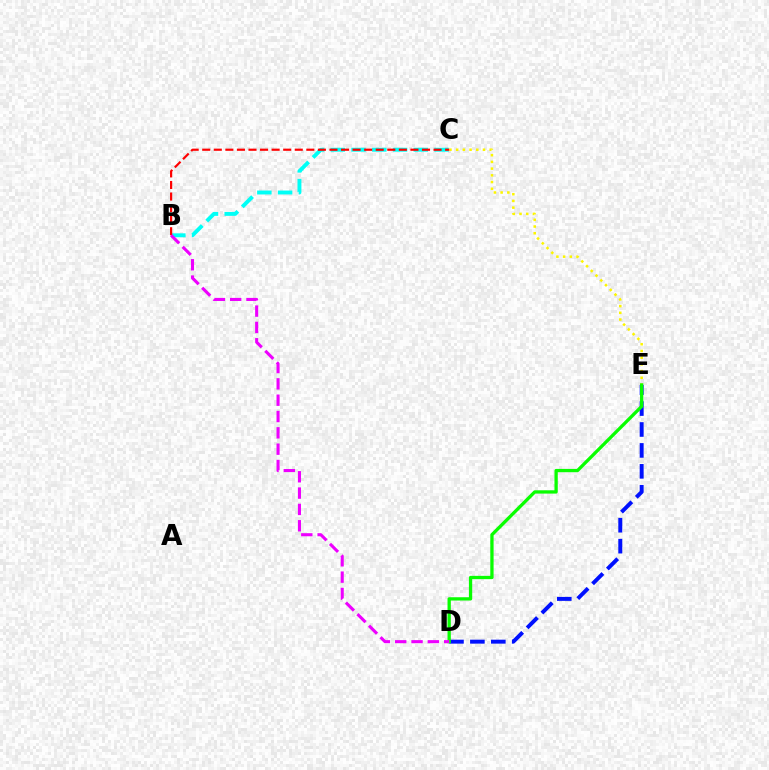{('C', 'E'): [{'color': '#fcf500', 'line_style': 'dotted', 'thickness': 1.82}], ('D', 'E'): [{'color': '#0010ff', 'line_style': 'dashed', 'thickness': 2.84}, {'color': '#08ff00', 'line_style': 'solid', 'thickness': 2.37}], ('B', 'C'): [{'color': '#00fff6', 'line_style': 'dashed', 'thickness': 2.82}, {'color': '#ff0000', 'line_style': 'dashed', 'thickness': 1.57}], ('B', 'D'): [{'color': '#ee00ff', 'line_style': 'dashed', 'thickness': 2.22}]}